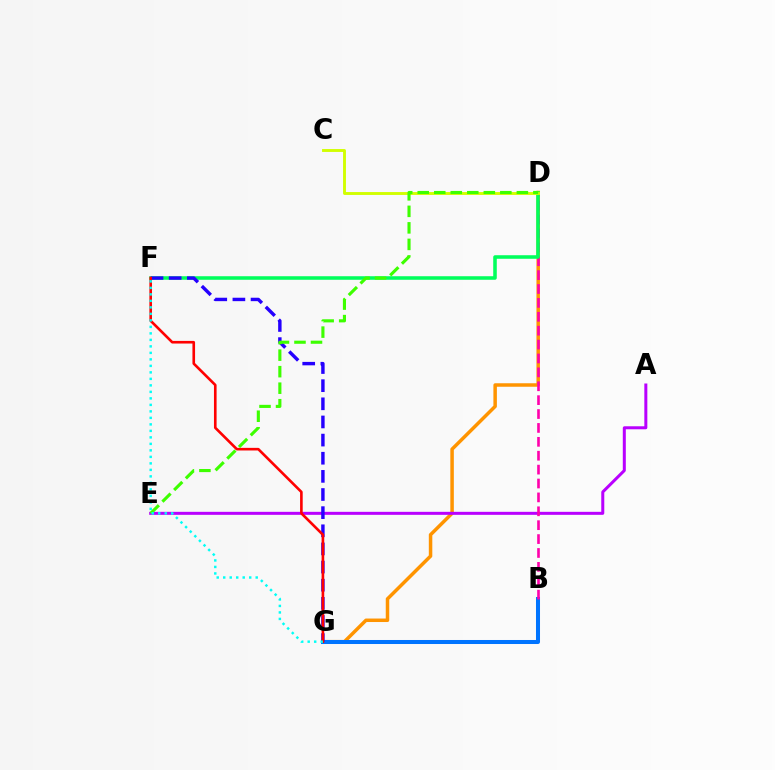{('D', 'G'): [{'color': '#ff9400', 'line_style': 'solid', 'thickness': 2.51}], ('A', 'E'): [{'color': '#b900ff', 'line_style': 'solid', 'thickness': 2.16}], ('B', 'G'): [{'color': '#0074ff', 'line_style': 'solid', 'thickness': 2.9}], ('B', 'D'): [{'color': '#ff00ac', 'line_style': 'dashed', 'thickness': 1.89}], ('D', 'F'): [{'color': '#00ff5c', 'line_style': 'solid', 'thickness': 2.55}], ('F', 'G'): [{'color': '#2500ff', 'line_style': 'dashed', 'thickness': 2.46}, {'color': '#ff0000', 'line_style': 'solid', 'thickness': 1.89}, {'color': '#00fff6', 'line_style': 'dotted', 'thickness': 1.77}], ('C', 'D'): [{'color': '#d1ff00', 'line_style': 'solid', 'thickness': 2.08}], ('D', 'E'): [{'color': '#3dff00', 'line_style': 'dashed', 'thickness': 2.24}]}